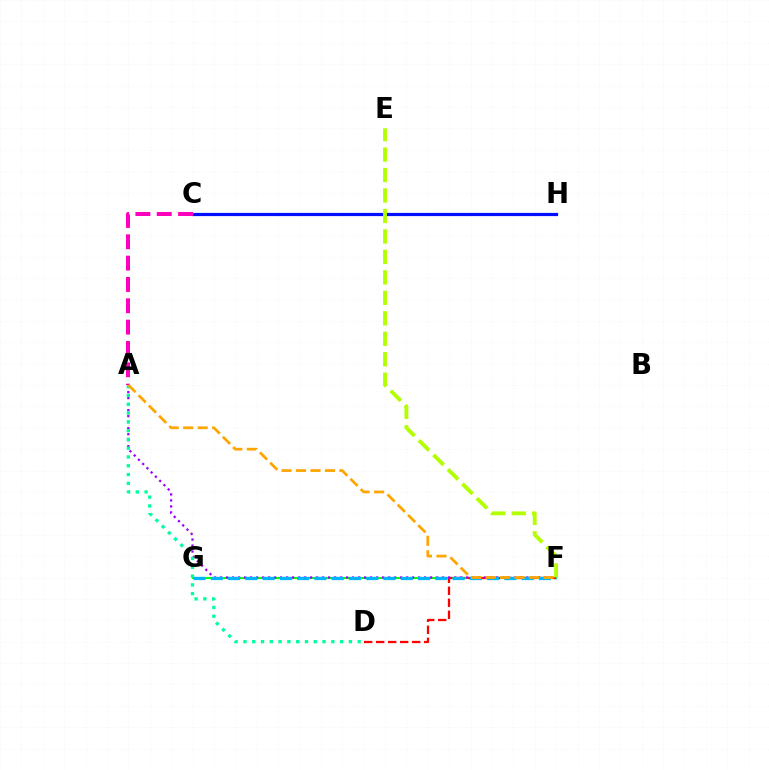{('C', 'H'): [{'color': '#0010ff', 'line_style': 'solid', 'thickness': 2.3}], ('F', 'G'): [{'color': '#08ff00', 'line_style': 'solid', 'thickness': 1.54}, {'color': '#00b5ff', 'line_style': 'dashed', 'thickness': 2.35}], ('D', 'F'): [{'color': '#ff0000', 'line_style': 'dashed', 'thickness': 1.63}], ('A', 'C'): [{'color': '#ff00bd', 'line_style': 'dashed', 'thickness': 2.9}], ('A', 'F'): [{'color': '#9b00ff', 'line_style': 'dotted', 'thickness': 1.63}, {'color': '#ffa500', 'line_style': 'dashed', 'thickness': 1.97}], ('E', 'F'): [{'color': '#b3ff00', 'line_style': 'dashed', 'thickness': 2.78}], ('A', 'D'): [{'color': '#00ff9d', 'line_style': 'dotted', 'thickness': 2.39}]}